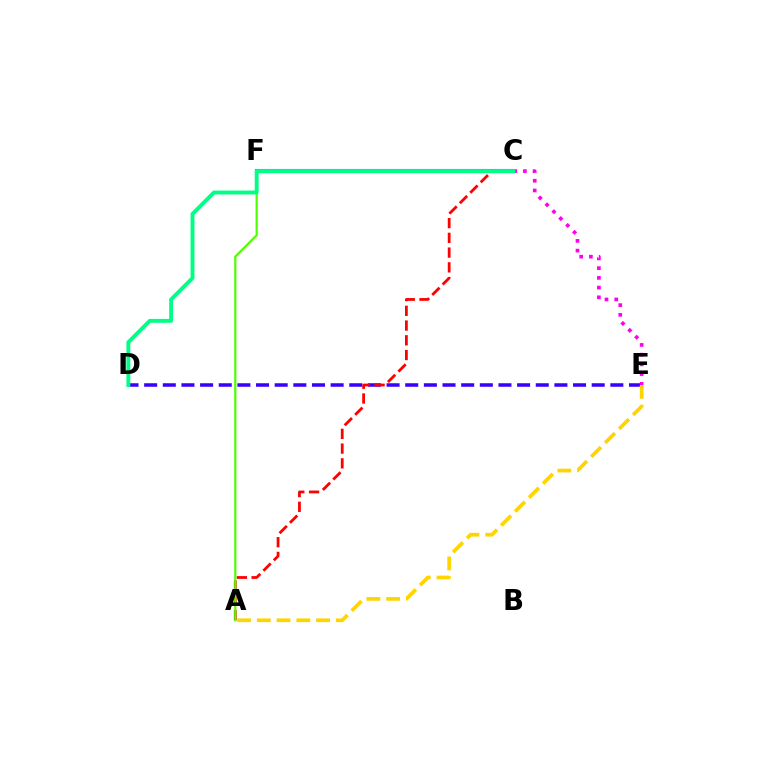{('D', 'E'): [{'color': '#3700ff', 'line_style': 'dashed', 'thickness': 2.53}], ('A', 'C'): [{'color': '#ff0000', 'line_style': 'dashed', 'thickness': 2.0}], ('C', 'F'): [{'color': '#009eff', 'line_style': 'solid', 'thickness': 2.96}], ('A', 'F'): [{'color': '#4fff00', 'line_style': 'solid', 'thickness': 1.59}], ('A', 'E'): [{'color': '#ffd500', 'line_style': 'dashed', 'thickness': 2.68}], ('C', 'E'): [{'color': '#ff00ed', 'line_style': 'dotted', 'thickness': 2.64}], ('C', 'D'): [{'color': '#00ff86', 'line_style': 'solid', 'thickness': 2.8}]}